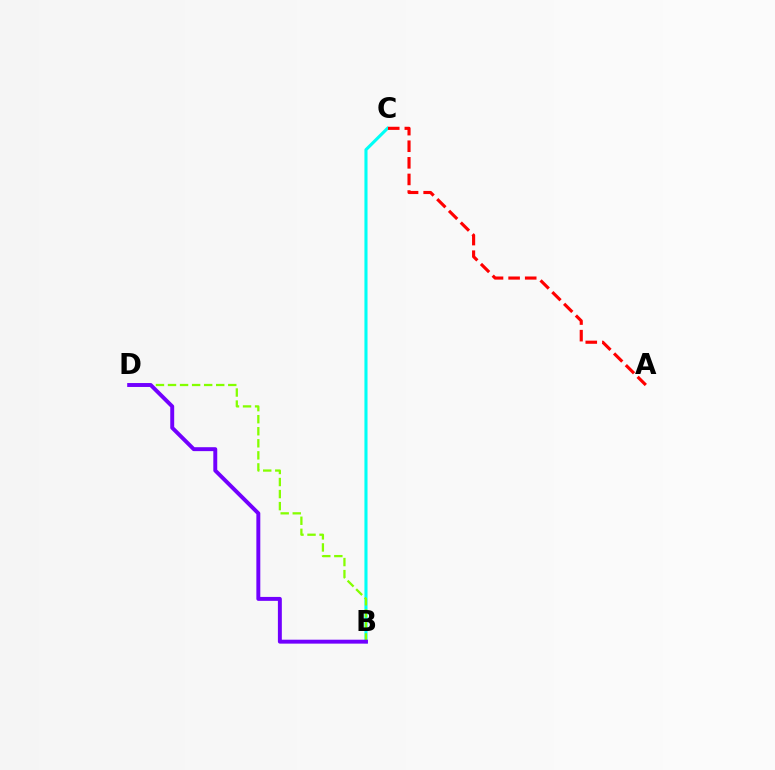{('B', 'C'): [{'color': '#00fff6', 'line_style': 'solid', 'thickness': 2.23}], ('B', 'D'): [{'color': '#84ff00', 'line_style': 'dashed', 'thickness': 1.64}, {'color': '#7200ff', 'line_style': 'solid', 'thickness': 2.83}], ('A', 'C'): [{'color': '#ff0000', 'line_style': 'dashed', 'thickness': 2.26}]}